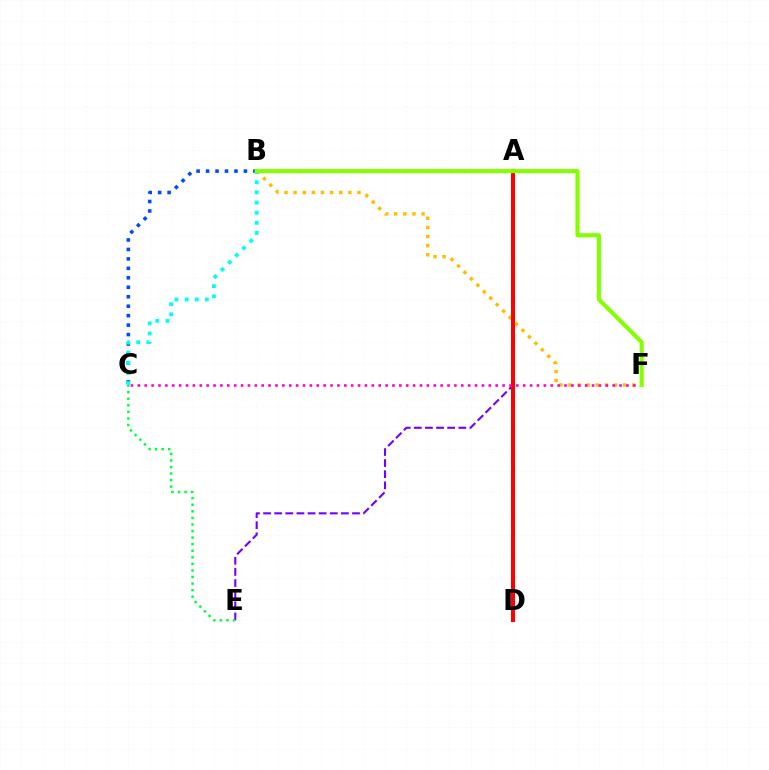{('A', 'E'): [{'color': '#7200ff', 'line_style': 'dashed', 'thickness': 1.51}], ('B', 'F'): [{'color': '#ffbd00', 'line_style': 'dotted', 'thickness': 2.48}, {'color': '#84ff00', 'line_style': 'solid', 'thickness': 2.97}], ('B', 'C'): [{'color': '#004bff', 'line_style': 'dotted', 'thickness': 2.57}, {'color': '#00fff6', 'line_style': 'dotted', 'thickness': 2.75}], ('A', 'D'): [{'color': '#ff0000', 'line_style': 'solid', 'thickness': 2.9}], ('C', 'F'): [{'color': '#ff00cf', 'line_style': 'dotted', 'thickness': 1.87}], ('C', 'E'): [{'color': '#00ff39', 'line_style': 'dotted', 'thickness': 1.79}]}